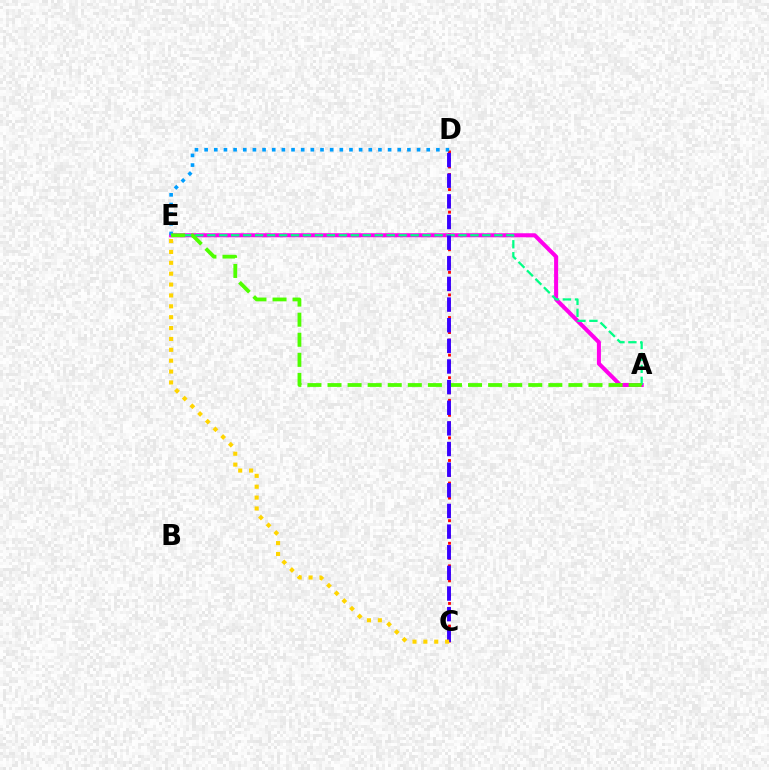{('C', 'D'): [{'color': '#ff0000', 'line_style': 'dotted', 'thickness': 2.04}, {'color': '#3700ff', 'line_style': 'dashed', 'thickness': 2.8}], ('A', 'E'): [{'color': '#ff00ed', 'line_style': 'solid', 'thickness': 2.91}, {'color': '#00ff86', 'line_style': 'dashed', 'thickness': 1.63}, {'color': '#4fff00', 'line_style': 'dashed', 'thickness': 2.73}], ('D', 'E'): [{'color': '#009eff', 'line_style': 'dotted', 'thickness': 2.62}], ('C', 'E'): [{'color': '#ffd500', 'line_style': 'dotted', 'thickness': 2.95}]}